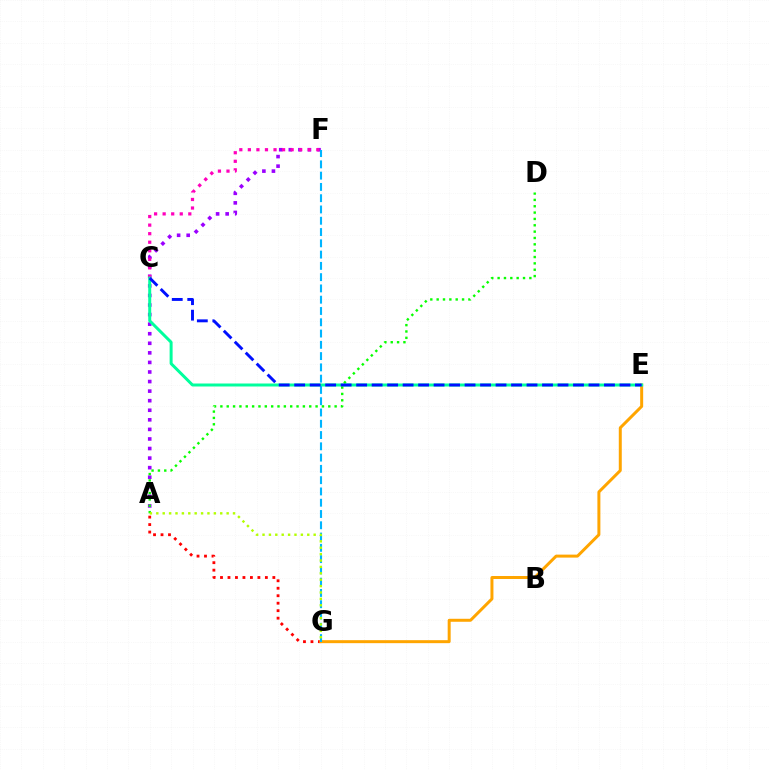{('A', 'F'): [{'color': '#9b00ff', 'line_style': 'dotted', 'thickness': 2.6}], ('A', 'G'): [{'color': '#ff0000', 'line_style': 'dotted', 'thickness': 2.03}, {'color': '#b3ff00', 'line_style': 'dotted', 'thickness': 1.74}], ('E', 'G'): [{'color': '#ffa500', 'line_style': 'solid', 'thickness': 2.15}], ('C', 'F'): [{'color': '#ff00bd', 'line_style': 'dotted', 'thickness': 2.32}], ('C', 'E'): [{'color': '#00ff9d', 'line_style': 'solid', 'thickness': 2.15}, {'color': '#0010ff', 'line_style': 'dashed', 'thickness': 2.1}], ('F', 'G'): [{'color': '#00b5ff', 'line_style': 'dashed', 'thickness': 1.53}], ('A', 'D'): [{'color': '#08ff00', 'line_style': 'dotted', 'thickness': 1.72}]}